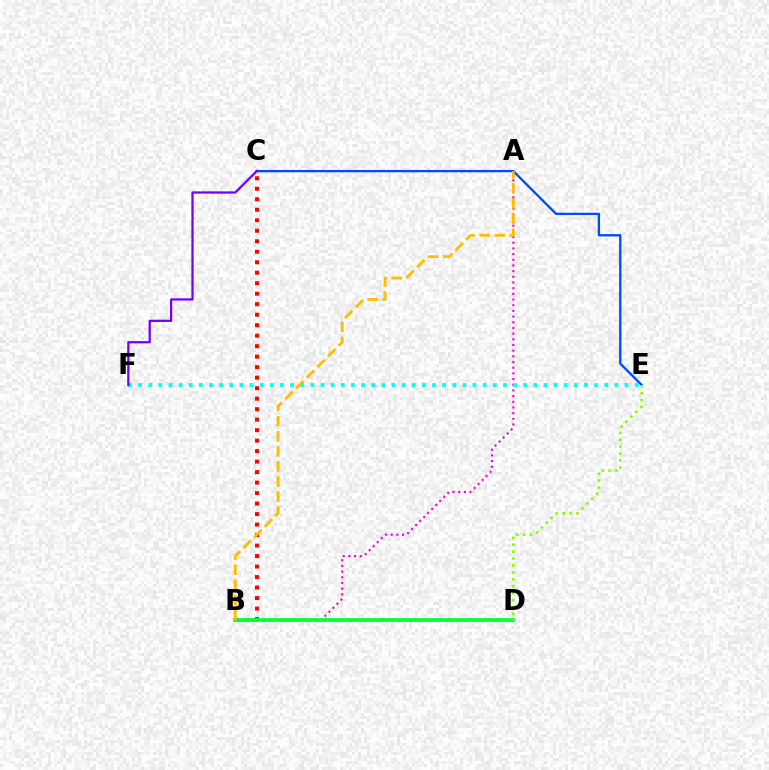{('A', 'B'): [{'color': '#ff00cf', 'line_style': 'dotted', 'thickness': 1.54}, {'color': '#ffbd00', 'line_style': 'dashed', 'thickness': 2.05}], ('B', 'C'): [{'color': '#ff0000', 'line_style': 'dotted', 'thickness': 2.85}], ('C', 'E'): [{'color': '#004bff', 'line_style': 'solid', 'thickness': 1.66}], ('B', 'D'): [{'color': '#00ff39', 'line_style': 'solid', 'thickness': 2.69}], ('E', 'F'): [{'color': '#00fff6', 'line_style': 'dotted', 'thickness': 2.75}], ('D', 'E'): [{'color': '#84ff00', 'line_style': 'dotted', 'thickness': 1.88}], ('C', 'F'): [{'color': '#7200ff', 'line_style': 'solid', 'thickness': 1.62}]}